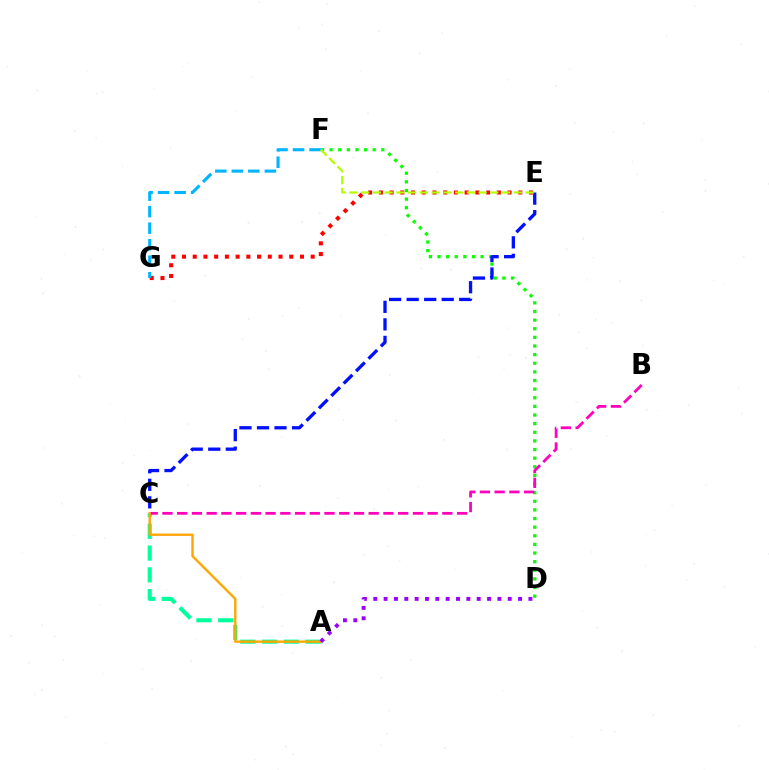{('E', 'G'): [{'color': '#ff0000', 'line_style': 'dotted', 'thickness': 2.91}], ('D', 'F'): [{'color': '#08ff00', 'line_style': 'dotted', 'thickness': 2.34}], ('A', 'C'): [{'color': '#00ff9d', 'line_style': 'dashed', 'thickness': 2.96}, {'color': '#ffa500', 'line_style': 'solid', 'thickness': 1.69}], ('F', 'G'): [{'color': '#00b5ff', 'line_style': 'dashed', 'thickness': 2.24}], ('C', 'E'): [{'color': '#0010ff', 'line_style': 'dashed', 'thickness': 2.38}], ('B', 'C'): [{'color': '#ff00bd', 'line_style': 'dashed', 'thickness': 2.0}], ('E', 'F'): [{'color': '#b3ff00', 'line_style': 'dashed', 'thickness': 1.6}], ('A', 'D'): [{'color': '#9b00ff', 'line_style': 'dotted', 'thickness': 2.81}]}